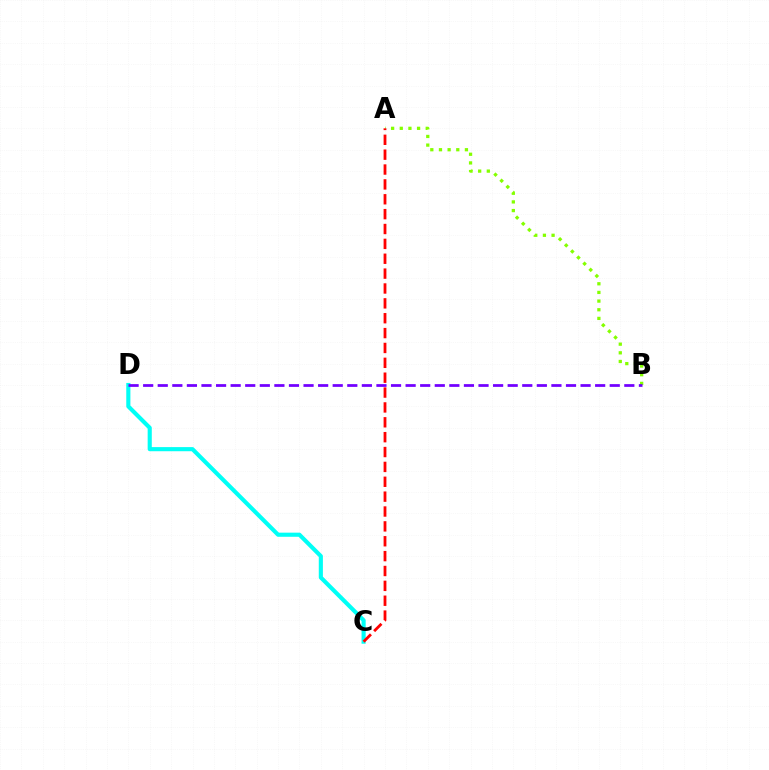{('C', 'D'): [{'color': '#00fff6', 'line_style': 'solid', 'thickness': 2.97}], ('A', 'B'): [{'color': '#84ff00', 'line_style': 'dotted', 'thickness': 2.35}], ('A', 'C'): [{'color': '#ff0000', 'line_style': 'dashed', 'thickness': 2.02}], ('B', 'D'): [{'color': '#7200ff', 'line_style': 'dashed', 'thickness': 1.98}]}